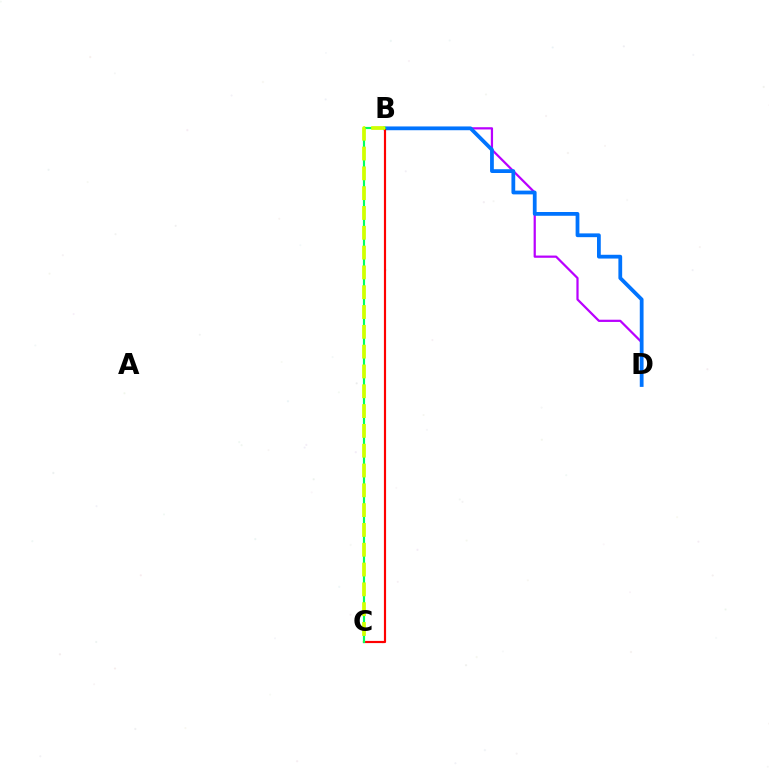{('B', 'D'): [{'color': '#b900ff', 'line_style': 'solid', 'thickness': 1.61}, {'color': '#0074ff', 'line_style': 'solid', 'thickness': 2.72}], ('B', 'C'): [{'color': '#ff0000', 'line_style': 'solid', 'thickness': 1.56}, {'color': '#00ff5c', 'line_style': 'solid', 'thickness': 1.56}, {'color': '#d1ff00', 'line_style': 'dashed', 'thickness': 2.69}]}